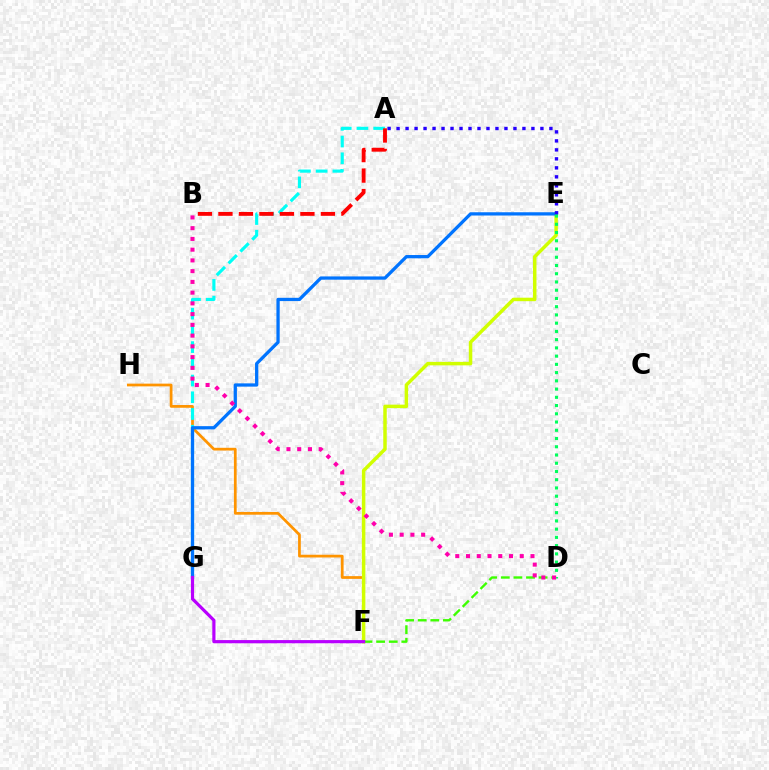{('F', 'H'): [{'color': '#ff9400', 'line_style': 'solid', 'thickness': 1.97}], ('A', 'G'): [{'color': '#00fff6', 'line_style': 'dashed', 'thickness': 2.27}], ('E', 'F'): [{'color': '#d1ff00', 'line_style': 'solid', 'thickness': 2.51}], ('A', 'B'): [{'color': '#ff0000', 'line_style': 'dashed', 'thickness': 2.78}], ('E', 'G'): [{'color': '#0074ff', 'line_style': 'solid', 'thickness': 2.35}], ('D', 'F'): [{'color': '#3dff00', 'line_style': 'dashed', 'thickness': 1.71}], ('A', 'E'): [{'color': '#2500ff', 'line_style': 'dotted', 'thickness': 2.44}], ('D', 'E'): [{'color': '#00ff5c', 'line_style': 'dotted', 'thickness': 2.24}], ('F', 'G'): [{'color': '#b900ff', 'line_style': 'solid', 'thickness': 2.29}], ('B', 'D'): [{'color': '#ff00ac', 'line_style': 'dotted', 'thickness': 2.92}]}